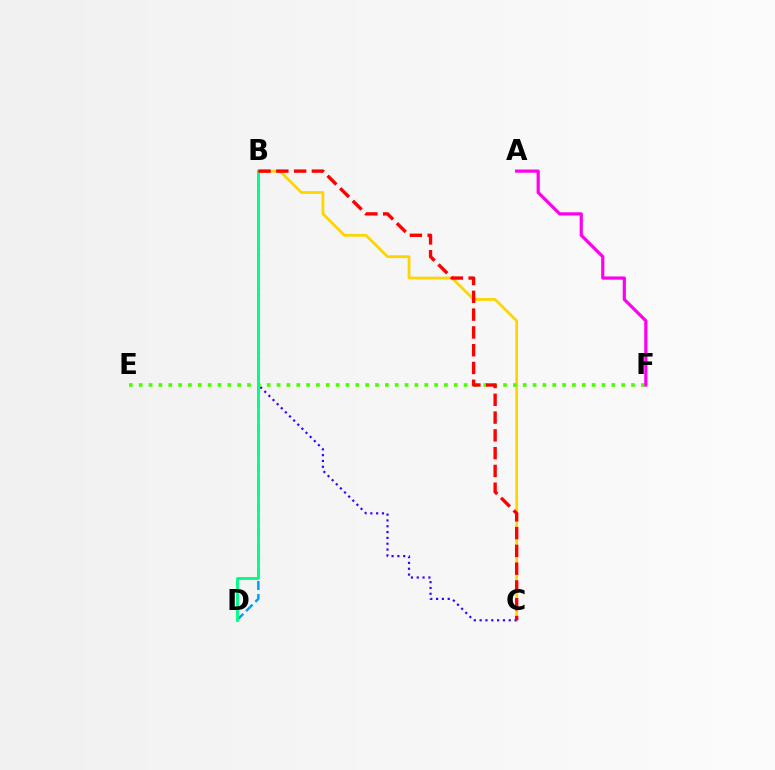{('B', 'C'): [{'color': '#ffd500', 'line_style': 'solid', 'thickness': 2.0}, {'color': '#3700ff', 'line_style': 'dotted', 'thickness': 1.58}, {'color': '#ff0000', 'line_style': 'dashed', 'thickness': 2.42}], ('B', 'D'): [{'color': '#009eff', 'line_style': 'dashed', 'thickness': 1.77}, {'color': '#00ff86', 'line_style': 'solid', 'thickness': 2.09}], ('E', 'F'): [{'color': '#4fff00', 'line_style': 'dotted', 'thickness': 2.68}], ('A', 'F'): [{'color': '#ff00ed', 'line_style': 'solid', 'thickness': 2.3}]}